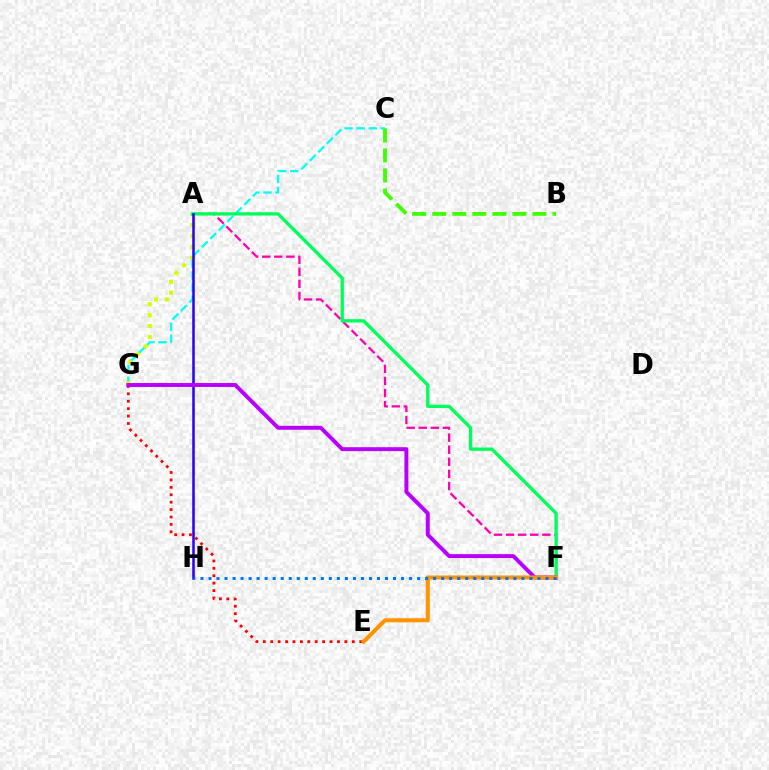{('E', 'G'): [{'color': '#ff0000', 'line_style': 'dotted', 'thickness': 2.01}], ('C', 'G'): [{'color': '#00fff6', 'line_style': 'dashed', 'thickness': 1.63}], ('A', 'G'): [{'color': '#d1ff00', 'line_style': 'dotted', 'thickness': 2.97}], ('A', 'F'): [{'color': '#ff00ac', 'line_style': 'dashed', 'thickness': 1.64}, {'color': '#00ff5c', 'line_style': 'solid', 'thickness': 2.39}], ('A', 'H'): [{'color': '#2500ff', 'line_style': 'solid', 'thickness': 1.81}], ('F', 'G'): [{'color': '#b900ff', 'line_style': 'solid', 'thickness': 2.84}], ('E', 'F'): [{'color': '#ff9400', 'line_style': 'solid', 'thickness': 2.92}], ('B', 'C'): [{'color': '#3dff00', 'line_style': 'dashed', 'thickness': 2.72}], ('F', 'H'): [{'color': '#0074ff', 'line_style': 'dotted', 'thickness': 2.18}]}